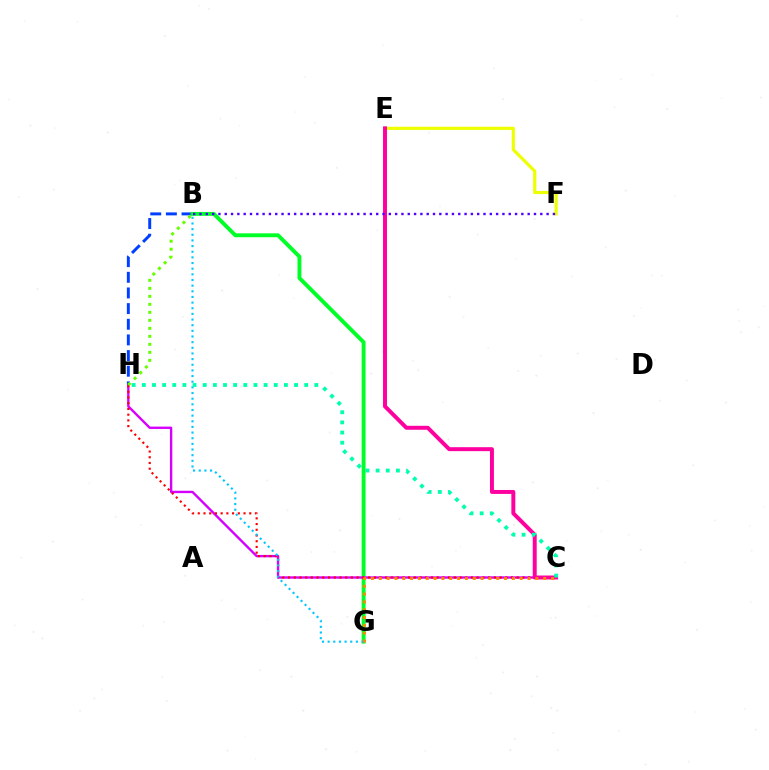{('B', 'H'): [{'color': '#003fff', 'line_style': 'dashed', 'thickness': 2.13}, {'color': '#66ff00', 'line_style': 'dotted', 'thickness': 2.17}], ('B', 'G'): [{'color': '#00ff27', 'line_style': 'solid', 'thickness': 2.8}, {'color': '#00c7ff', 'line_style': 'dotted', 'thickness': 1.54}], ('C', 'H'): [{'color': '#d600ff', 'line_style': 'solid', 'thickness': 1.71}, {'color': '#ff0000', 'line_style': 'dotted', 'thickness': 1.55}, {'color': '#00ffaf', 'line_style': 'dotted', 'thickness': 2.76}], ('E', 'F'): [{'color': '#eeff00', 'line_style': 'solid', 'thickness': 2.28}], ('C', 'E'): [{'color': '#ff00a0', 'line_style': 'solid', 'thickness': 2.85}], ('C', 'G'): [{'color': '#ff8800', 'line_style': 'dotted', 'thickness': 2.13}], ('B', 'F'): [{'color': '#4f00ff', 'line_style': 'dotted', 'thickness': 1.71}]}